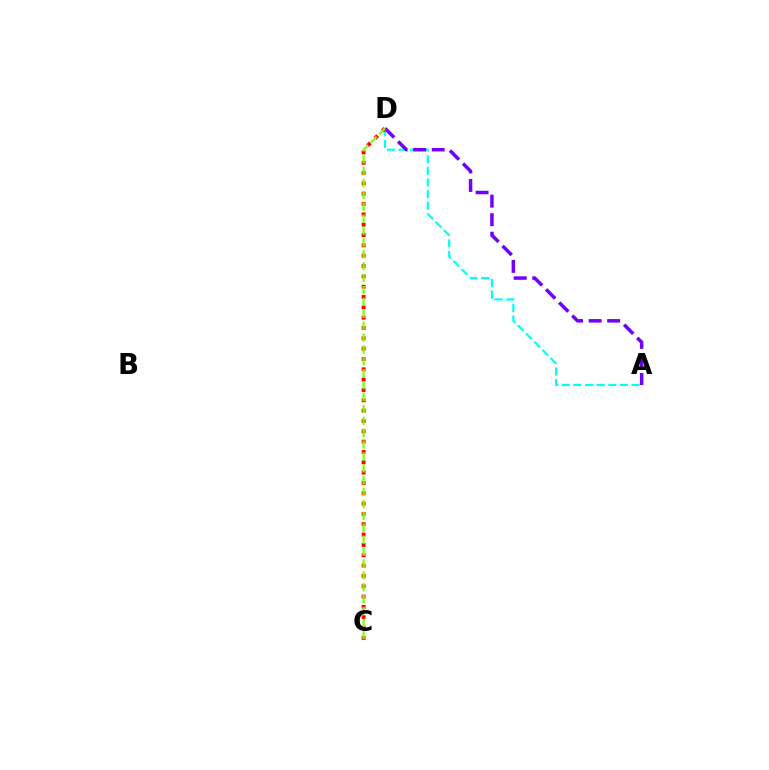{('A', 'D'): [{'color': '#00fff6', 'line_style': 'dashed', 'thickness': 1.58}, {'color': '#7200ff', 'line_style': 'dashed', 'thickness': 2.52}], ('C', 'D'): [{'color': '#ff0000', 'line_style': 'dotted', 'thickness': 2.81}, {'color': '#84ff00', 'line_style': 'dashed', 'thickness': 1.61}]}